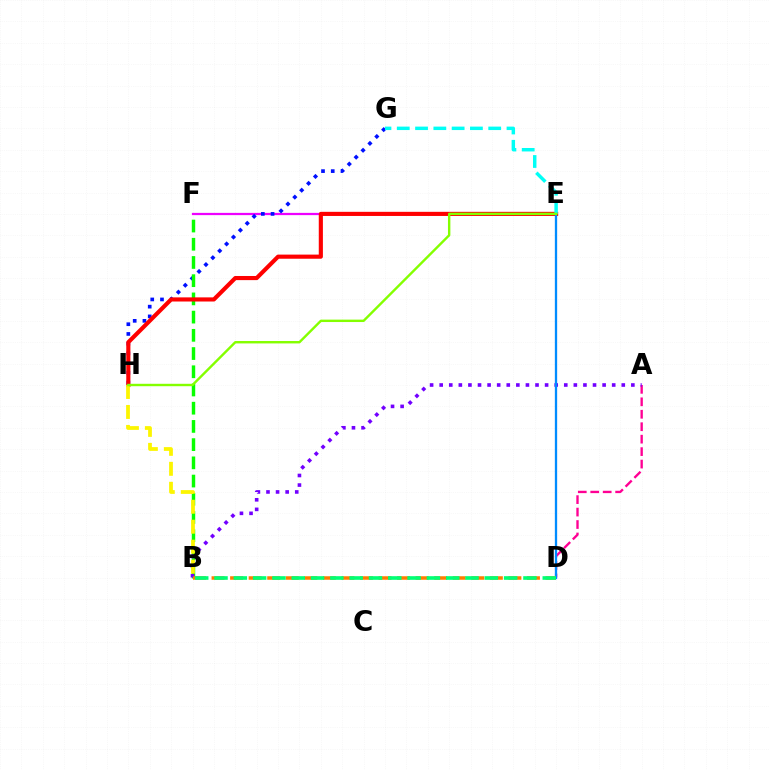{('E', 'F'): [{'color': '#ee00ff', 'line_style': 'solid', 'thickness': 1.61}], ('G', 'H'): [{'color': '#0010ff', 'line_style': 'dotted', 'thickness': 2.65}], ('A', 'D'): [{'color': '#ff0094', 'line_style': 'dashed', 'thickness': 1.69}], ('B', 'F'): [{'color': '#08ff00', 'line_style': 'dashed', 'thickness': 2.47}], ('E', 'H'): [{'color': '#ff0000', 'line_style': 'solid', 'thickness': 2.98}, {'color': '#84ff00', 'line_style': 'solid', 'thickness': 1.73}], ('A', 'B'): [{'color': '#7200ff', 'line_style': 'dotted', 'thickness': 2.6}], ('D', 'E'): [{'color': '#008cff', 'line_style': 'solid', 'thickness': 1.65}], ('B', 'H'): [{'color': '#fcf500', 'line_style': 'dashed', 'thickness': 2.71}], ('E', 'G'): [{'color': '#00fff6', 'line_style': 'dashed', 'thickness': 2.48}], ('B', 'D'): [{'color': '#ff7c00', 'line_style': 'dashed', 'thickness': 2.52}, {'color': '#00ff74', 'line_style': 'dashed', 'thickness': 2.62}]}